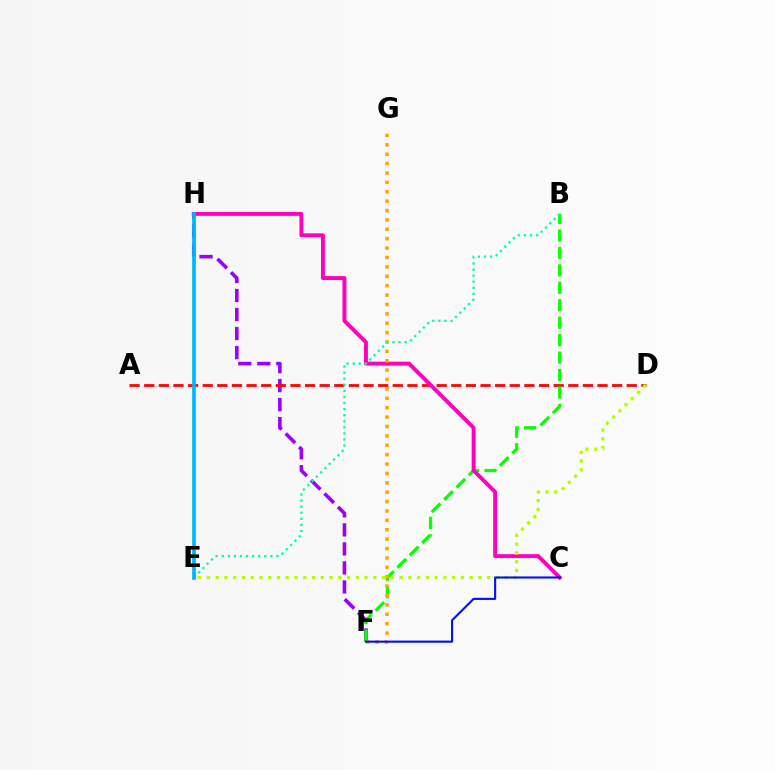{('F', 'H'): [{'color': '#9b00ff', 'line_style': 'dashed', 'thickness': 2.58}], ('A', 'D'): [{'color': '#ff0000', 'line_style': 'dashed', 'thickness': 1.99}], ('B', 'F'): [{'color': '#08ff00', 'line_style': 'dashed', 'thickness': 2.37}], ('C', 'H'): [{'color': '#ff00bd', 'line_style': 'solid', 'thickness': 2.81}], ('F', 'G'): [{'color': '#ffa500', 'line_style': 'dotted', 'thickness': 2.55}], ('B', 'E'): [{'color': '#00ff9d', 'line_style': 'dotted', 'thickness': 1.65}], ('D', 'E'): [{'color': '#b3ff00', 'line_style': 'dotted', 'thickness': 2.38}], ('C', 'F'): [{'color': '#0010ff', 'line_style': 'solid', 'thickness': 1.52}], ('E', 'H'): [{'color': '#00b5ff', 'line_style': 'solid', 'thickness': 2.67}]}